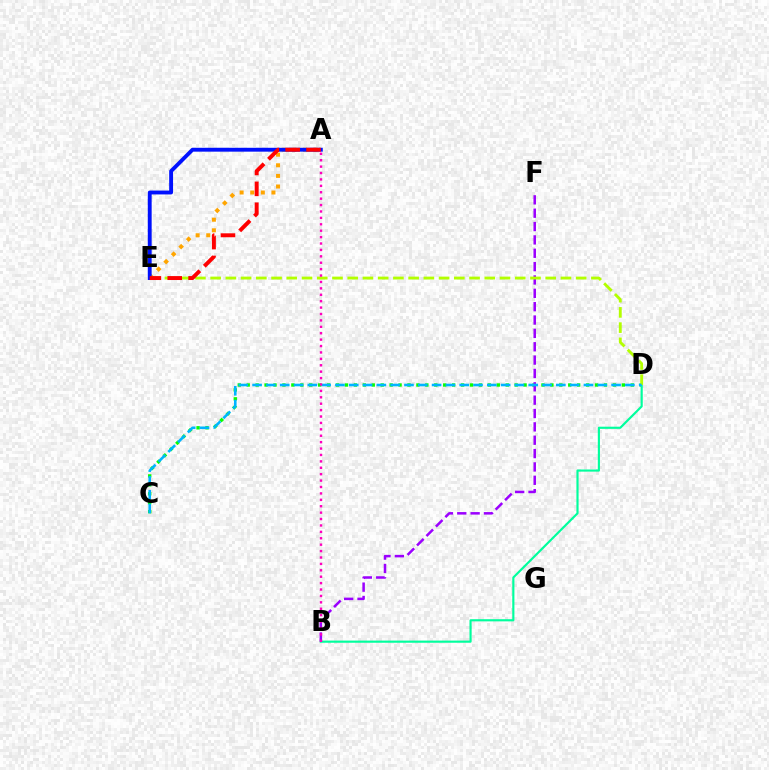{('A', 'E'): [{'color': '#ffa500', 'line_style': 'dotted', 'thickness': 2.88}, {'color': '#0010ff', 'line_style': 'solid', 'thickness': 2.78}, {'color': '#ff0000', 'line_style': 'dashed', 'thickness': 2.84}], ('C', 'D'): [{'color': '#08ff00', 'line_style': 'dotted', 'thickness': 2.43}, {'color': '#00b5ff', 'line_style': 'dashed', 'thickness': 1.88}], ('B', 'F'): [{'color': '#9b00ff', 'line_style': 'dashed', 'thickness': 1.81}], ('B', 'D'): [{'color': '#00ff9d', 'line_style': 'solid', 'thickness': 1.56}], ('D', 'E'): [{'color': '#b3ff00', 'line_style': 'dashed', 'thickness': 2.07}], ('A', 'B'): [{'color': '#ff00bd', 'line_style': 'dotted', 'thickness': 1.74}]}